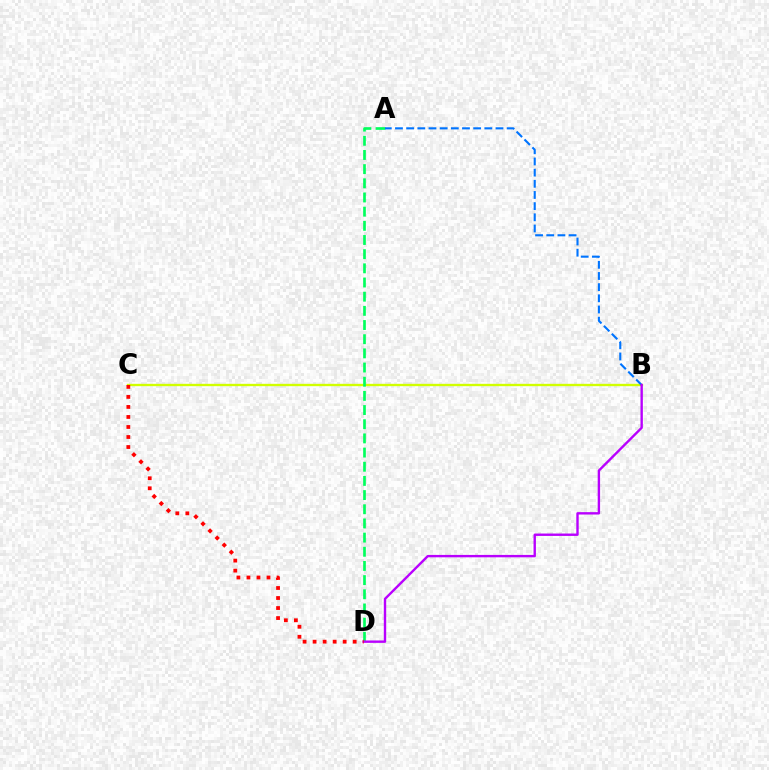{('B', 'C'): [{'color': '#d1ff00', 'line_style': 'solid', 'thickness': 1.7}], ('A', 'D'): [{'color': '#00ff5c', 'line_style': 'dashed', 'thickness': 1.93}], ('A', 'B'): [{'color': '#0074ff', 'line_style': 'dashed', 'thickness': 1.52}], ('B', 'D'): [{'color': '#b900ff', 'line_style': 'solid', 'thickness': 1.72}], ('C', 'D'): [{'color': '#ff0000', 'line_style': 'dotted', 'thickness': 2.72}]}